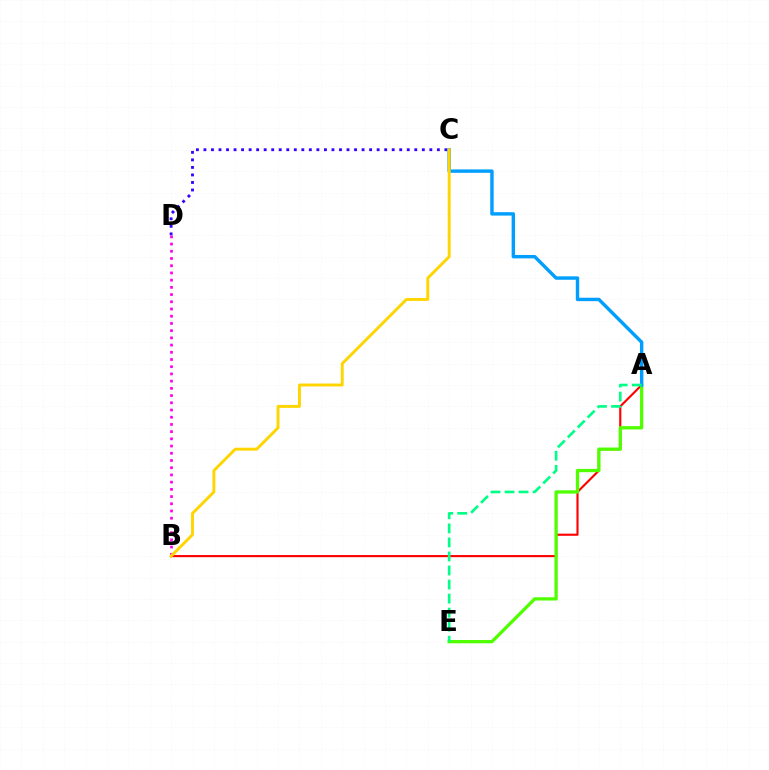{('A', 'B'): [{'color': '#ff0000', 'line_style': 'solid', 'thickness': 1.53}], ('C', 'D'): [{'color': '#3700ff', 'line_style': 'dotted', 'thickness': 2.05}], ('B', 'D'): [{'color': '#ff00ed', 'line_style': 'dotted', 'thickness': 1.96}], ('A', 'E'): [{'color': '#4fff00', 'line_style': 'solid', 'thickness': 2.36}, {'color': '#00ff86', 'line_style': 'dashed', 'thickness': 1.91}], ('A', 'C'): [{'color': '#009eff', 'line_style': 'solid', 'thickness': 2.45}], ('B', 'C'): [{'color': '#ffd500', 'line_style': 'solid', 'thickness': 2.1}]}